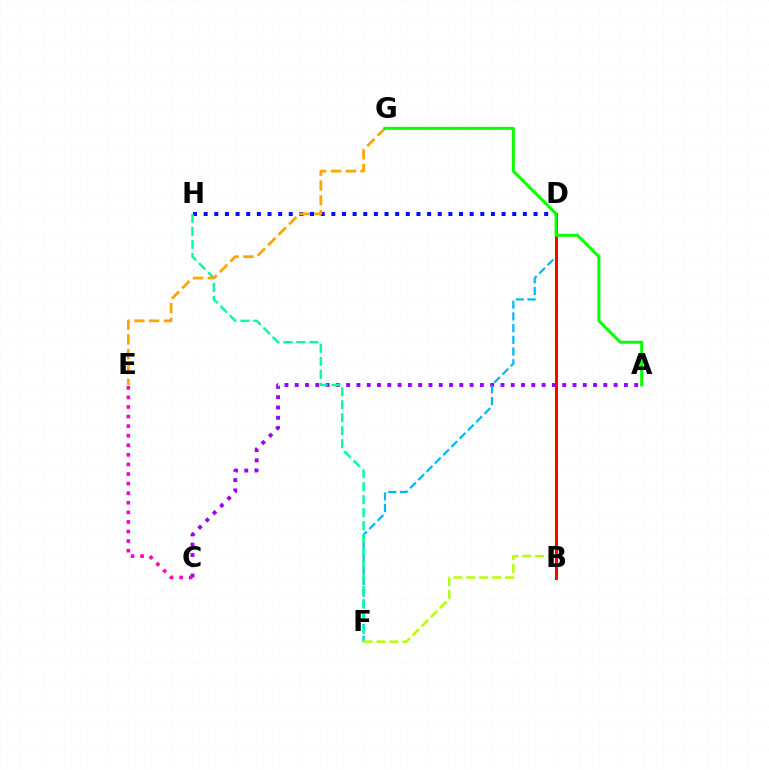{('A', 'C'): [{'color': '#9b00ff', 'line_style': 'dotted', 'thickness': 2.8}], ('D', 'F'): [{'color': '#00b5ff', 'line_style': 'dashed', 'thickness': 1.59}, {'color': '#b3ff00', 'line_style': 'dashed', 'thickness': 1.75}], ('C', 'E'): [{'color': '#ff00bd', 'line_style': 'dotted', 'thickness': 2.6}], ('D', 'H'): [{'color': '#0010ff', 'line_style': 'dotted', 'thickness': 2.89}], ('F', 'H'): [{'color': '#00ff9d', 'line_style': 'dashed', 'thickness': 1.76}], ('E', 'G'): [{'color': '#ffa500', 'line_style': 'dashed', 'thickness': 2.01}], ('B', 'D'): [{'color': '#ff0000', 'line_style': 'solid', 'thickness': 2.14}], ('A', 'G'): [{'color': '#08ff00', 'line_style': 'solid', 'thickness': 2.14}]}